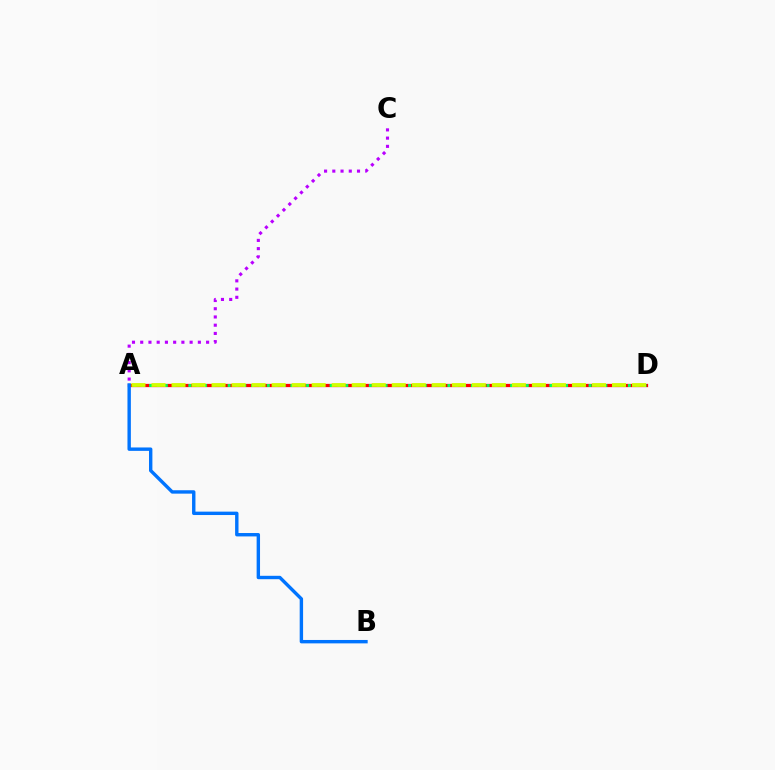{('A', 'D'): [{'color': '#ff0000', 'line_style': 'solid', 'thickness': 2.34}, {'color': '#00ff5c', 'line_style': 'dotted', 'thickness': 2.13}, {'color': '#d1ff00', 'line_style': 'dashed', 'thickness': 2.72}], ('A', 'B'): [{'color': '#0074ff', 'line_style': 'solid', 'thickness': 2.45}], ('A', 'C'): [{'color': '#b900ff', 'line_style': 'dotted', 'thickness': 2.24}]}